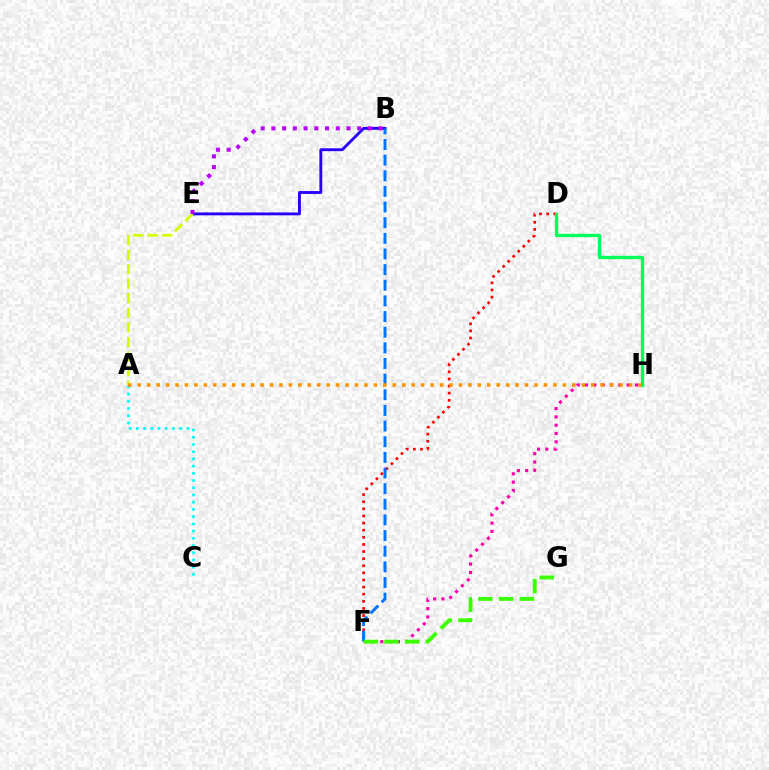{('D', 'F'): [{'color': '#ff0000', 'line_style': 'dotted', 'thickness': 1.93}], ('B', 'E'): [{'color': '#2500ff', 'line_style': 'solid', 'thickness': 2.07}, {'color': '#b900ff', 'line_style': 'dotted', 'thickness': 2.91}], ('D', 'H'): [{'color': '#00ff5c', 'line_style': 'solid', 'thickness': 2.42}], ('F', 'H'): [{'color': '#ff00ac', 'line_style': 'dotted', 'thickness': 2.26}], ('B', 'F'): [{'color': '#0074ff', 'line_style': 'dashed', 'thickness': 2.13}], ('A', 'C'): [{'color': '#00fff6', 'line_style': 'dotted', 'thickness': 1.96}], ('A', 'E'): [{'color': '#d1ff00', 'line_style': 'dashed', 'thickness': 1.98}], ('F', 'G'): [{'color': '#3dff00', 'line_style': 'dashed', 'thickness': 2.81}], ('A', 'H'): [{'color': '#ff9400', 'line_style': 'dotted', 'thickness': 2.57}]}